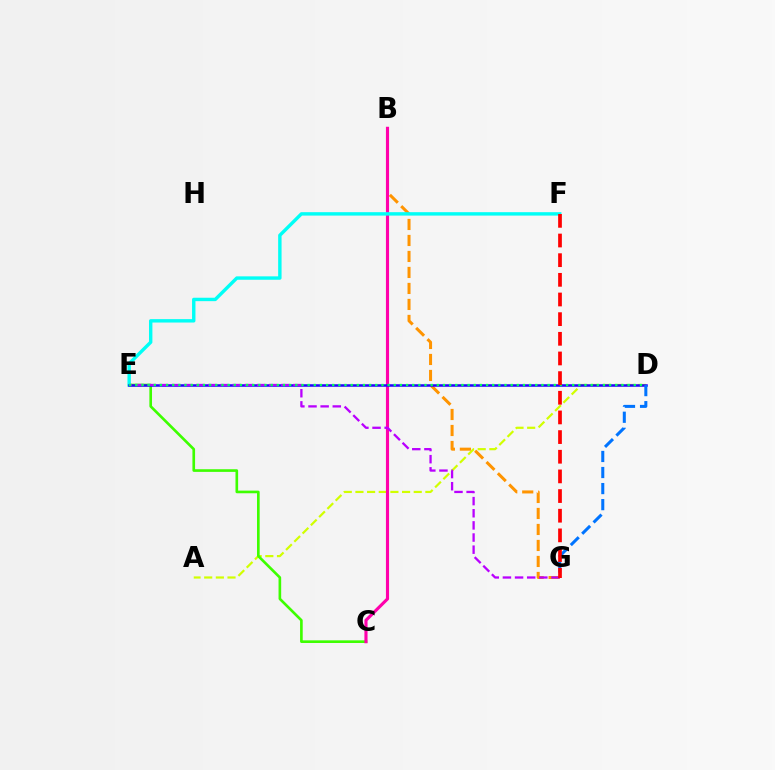{('A', 'D'): [{'color': '#d1ff00', 'line_style': 'dashed', 'thickness': 1.58}], ('B', 'G'): [{'color': '#ff9400', 'line_style': 'dashed', 'thickness': 2.17}], ('C', 'E'): [{'color': '#3dff00', 'line_style': 'solid', 'thickness': 1.9}], ('B', 'C'): [{'color': '#ff00ac', 'line_style': 'solid', 'thickness': 2.25}], ('E', 'F'): [{'color': '#00fff6', 'line_style': 'solid', 'thickness': 2.45}], ('D', 'E'): [{'color': '#2500ff', 'line_style': 'solid', 'thickness': 1.82}, {'color': '#00ff5c', 'line_style': 'dotted', 'thickness': 1.67}], ('E', 'G'): [{'color': '#b900ff', 'line_style': 'dashed', 'thickness': 1.65}], ('D', 'G'): [{'color': '#0074ff', 'line_style': 'dashed', 'thickness': 2.18}], ('F', 'G'): [{'color': '#ff0000', 'line_style': 'dashed', 'thickness': 2.67}]}